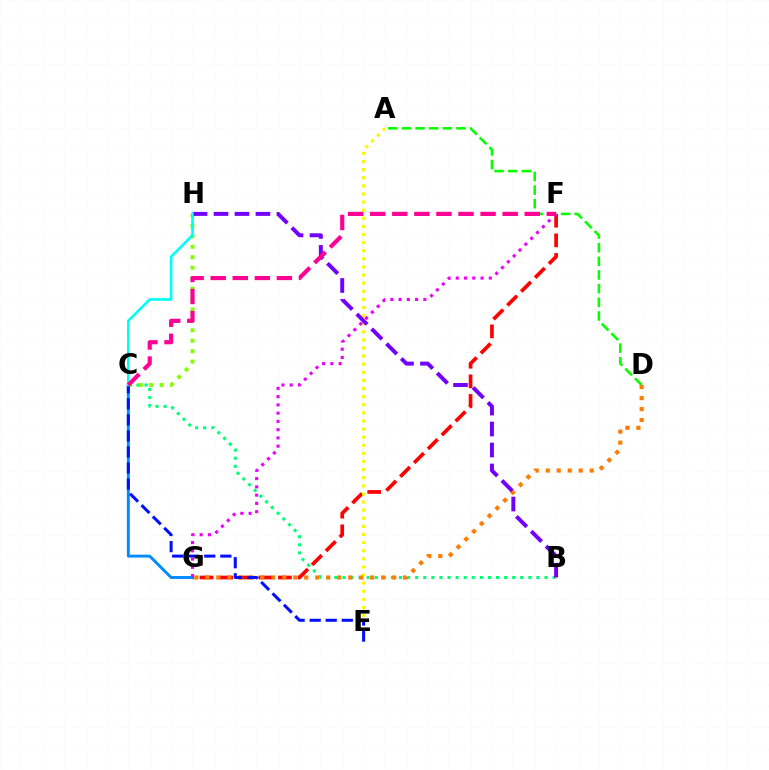{('F', 'G'): [{'color': '#ff0000', 'line_style': 'dashed', 'thickness': 2.66}, {'color': '#ee00ff', 'line_style': 'dotted', 'thickness': 2.24}], ('A', 'D'): [{'color': '#08ff00', 'line_style': 'dashed', 'thickness': 1.86}], ('B', 'C'): [{'color': '#00ff74', 'line_style': 'dotted', 'thickness': 2.2}], ('A', 'E'): [{'color': '#fcf500', 'line_style': 'dotted', 'thickness': 2.2}], ('D', 'G'): [{'color': '#ff7c00', 'line_style': 'dotted', 'thickness': 2.99}], ('C', 'G'): [{'color': '#008cff', 'line_style': 'solid', 'thickness': 2.12}], ('C', 'H'): [{'color': '#84ff00', 'line_style': 'dotted', 'thickness': 2.84}, {'color': '#00fff6', 'line_style': 'solid', 'thickness': 1.91}], ('B', 'H'): [{'color': '#7200ff', 'line_style': 'dashed', 'thickness': 2.85}], ('C', 'E'): [{'color': '#0010ff', 'line_style': 'dashed', 'thickness': 2.18}], ('C', 'F'): [{'color': '#ff0094', 'line_style': 'dashed', 'thickness': 3.0}]}